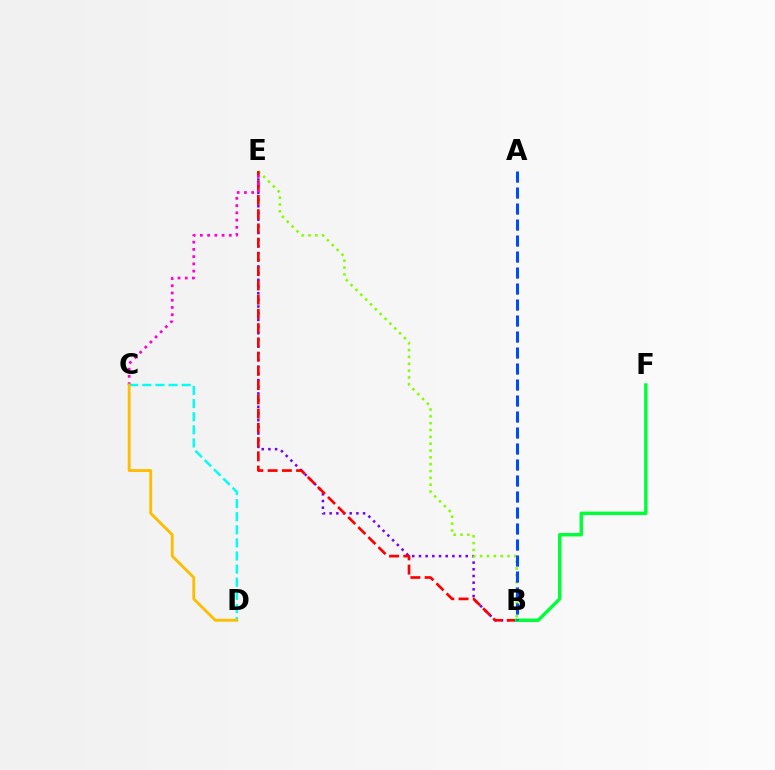{('B', 'E'): [{'color': '#7200ff', 'line_style': 'dotted', 'thickness': 1.82}, {'color': '#84ff00', 'line_style': 'dotted', 'thickness': 1.86}, {'color': '#ff0000', 'line_style': 'dashed', 'thickness': 1.94}], ('C', 'D'): [{'color': '#00fff6', 'line_style': 'dashed', 'thickness': 1.78}, {'color': '#ffbd00', 'line_style': 'solid', 'thickness': 2.05}], ('C', 'E'): [{'color': '#ff00cf', 'line_style': 'dotted', 'thickness': 1.97}], ('B', 'F'): [{'color': '#00ff39', 'line_style': 'solid', 'thickness': 2.47}], ('A', 'B'): [{'color': '#004bff', 'line_style': 'dashed', 'thickness': 2.17}]}